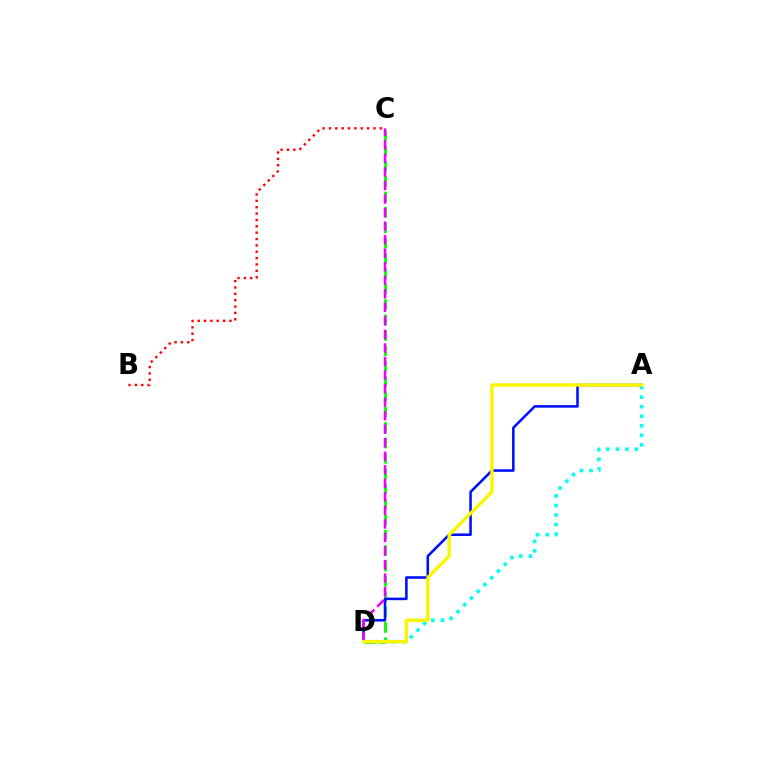{('C', 'D'): [{'color': '#08ff00', 'line_style': 'dashed', 'thickness': 2.09}, {'color': '#ee00ff', 'line_style': 'dashed', 'thickness': 1.84}], ('B', 'C'): [{'color': '#ff0000', 'line_style': 'dotted', 'thickness': 1.73}], ('A', 'D'): [{'color': '#0010ff', 'line_style': 'solid', 'thickness': 1.85}, {'color': '#00fff6', 'line_style': 'dotted', 'thickness': 2.59}, {'color': '#fcf500', 'line_style': 'solid', 'thickness': 2.42}]}